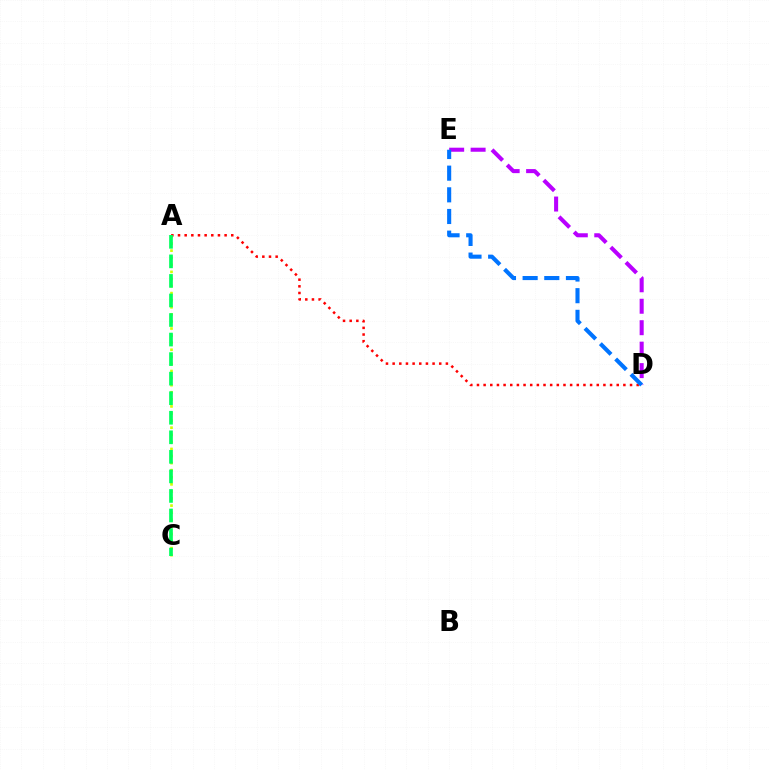{('D', 'E'): [{'color': '#b900ff', 'line_style': 'dashed', 'thickness': 2.91}, {'color': '#0074ff', 'line_style': 'dashed', 'thickness': 2.94}], ('A', 'C'): [{'color': '#d1ff00', 'line_style': 'dotted', 'thickness': 1.92}, {'color': '#00ff5c', 'line_style': 'dashed', 'thickness': 2.66}], ('A', 'D'): [{'color': '#ff0000', 'line_style': 'dotted', 'thickness': 1.81}]}